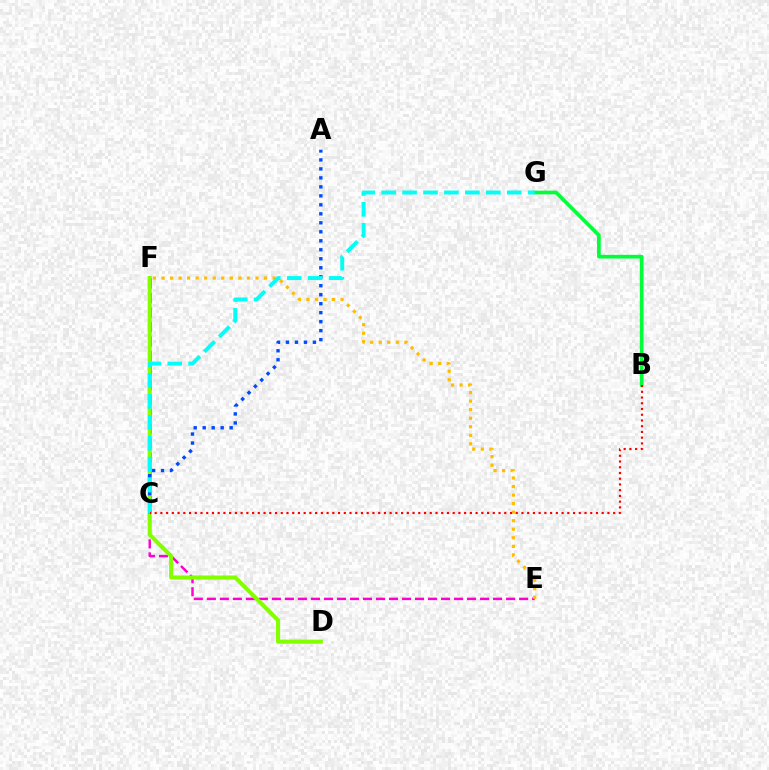{('C', 'F'): [{'color': '#7200ff', 'line_style': 'dashed', 'thickness': 1.97}], ('C', 'E'): [{'color': '#ff00cf', 'line_style': 'dashed', 'thickness': 1.77}], ('E', 'F'): [{'color': '#ffbd00', 'line_style': 'dotted', 'thickness': 2.32}], ('D', 'F'): [{'color': '#84ff00', 'line_style': 'solid', 'thickness': 2.94}], ('A', 'C'): [{'color': '#004bff', 'line_style': 'dotted', 'thickness': 2.44}], ('B', 'G'): [{'color': '#00ff39', 'line_style': 'solid', 'thickness': 2.66}], ('C', 'G'): [{'color': '#00fff6', 'line_style': 'dashed', 'thickness': 2.84}], ('B', 'C'): [{'color': '#ff0000', 'line_style': 'dotted', 'thickness': 1.56}]}